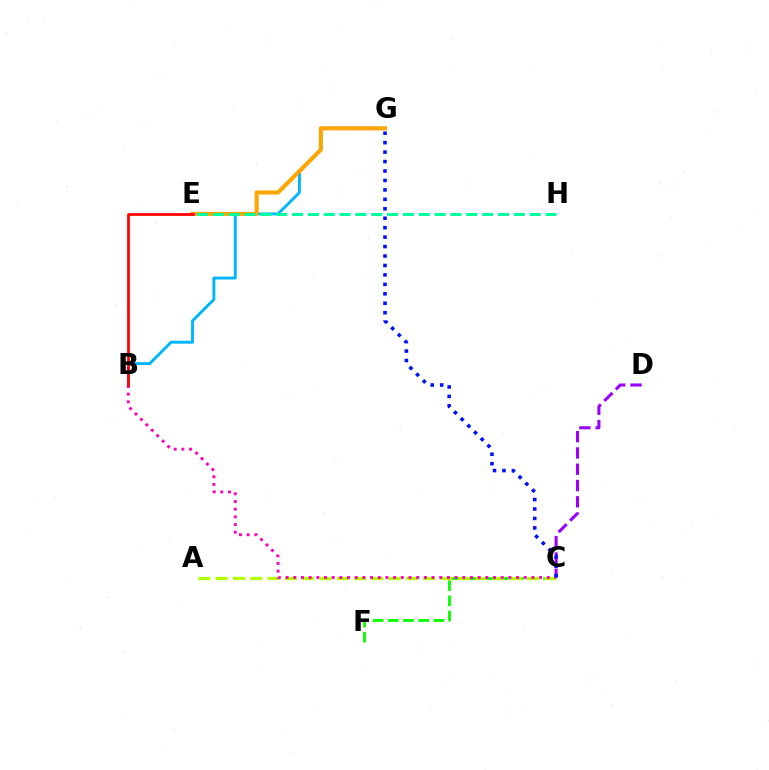{('C', 'F'): [{'color': '#08ff00', 'line_style': 'dashed', 'thickness': 2.06}], ('A', 'C'): [{'color': '#b3ff00', 'line_style': 'dashed', 'thickness': 2.35}], ('B', 'G'): [{'color': '#00b5ff', 'line_style': 'solid', 'thickness': 2.09}], ('E', 'G'): [{'color': '#ffa500', 'line_style': 'solid', 'thickness': 2.93}], ('B', 'C'): [{'color': '#ff00bd', 'line_style': 'dotted', 'thickness': 2.09}], ('E', 'H'): [{'color': '#00ff9d', 'line_style': 'dashed', 'thickness': 2.15}], ('C', 'D'): [{'color': '#9b00ff', 'line_style': 'dashed', 'thickness': 2.21}], ('C', 'G'): [{'color': '#0010ff', 'line_style': 'dotted', 'thickness': 2.57}], ('B', 'E'): [{'color': '#ff0000', 'line_style': 'solid', 'thickness': 1.98}]}